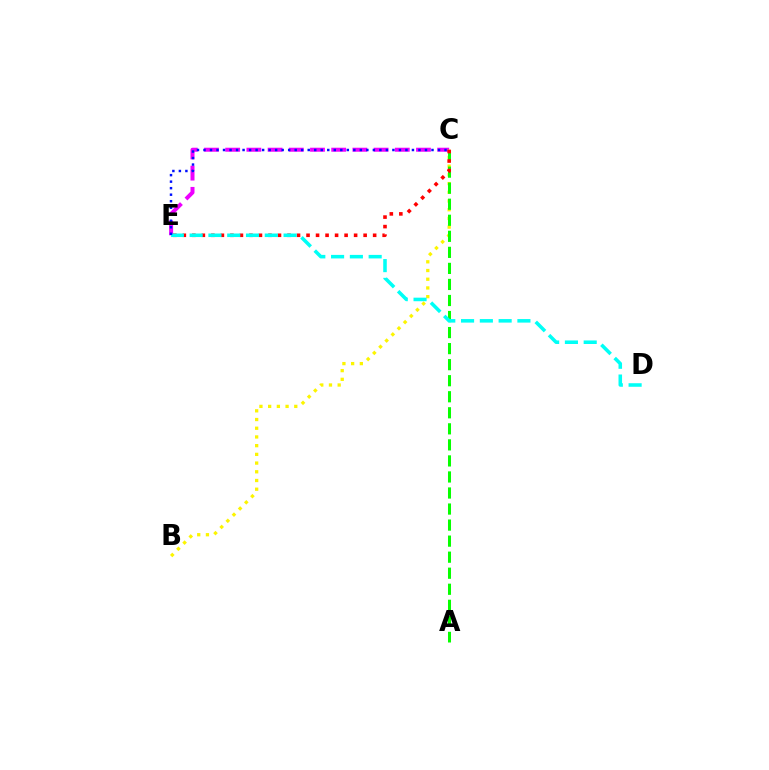{('C', 'E'): [{'color': '#ee00ff', 'line_style': 'dashed', 'thickness': 2.88}, {'color': '#ff0000', 'line_style': 'dotted', 'thickness': 2.59}, {'color': '#0010ff', 'line_style': 'dotted', 'thickness': 1.77}], ('B', 'C'): [{'color': '#fcf500', 'line_style': 'dotted', 'thickness': 2.37}], ('A', 'C'): [{'color': '#08ff00', 'line_style': 'dashed', 'thickness': 2.18}], ('D', 'E'): [{'color': '#00fff6', 'line_style': 'dashed', 'thickness': 2.55}]}